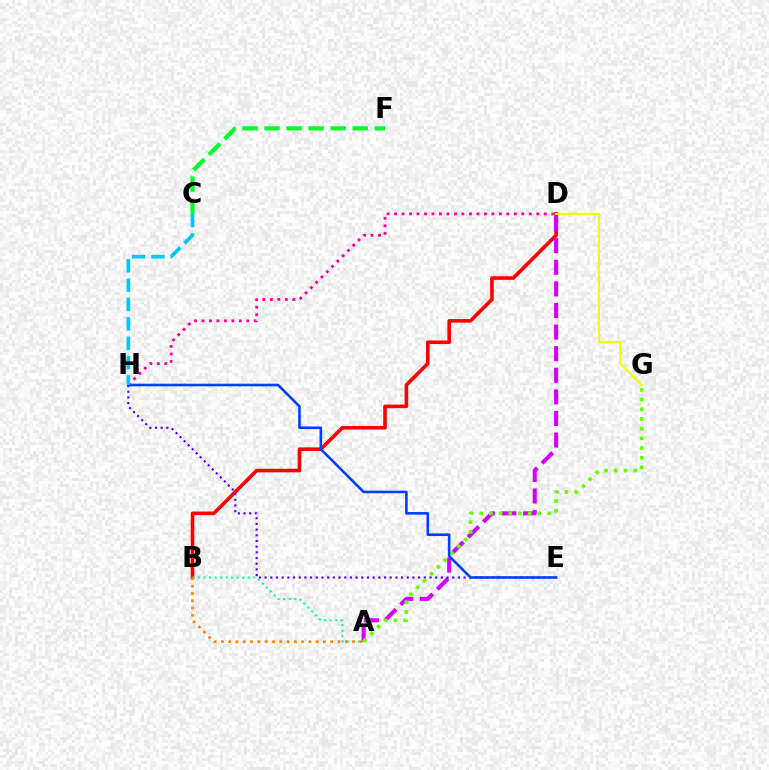{('B', 'D'): [{'color': '#ff0000', 'line_style': 'solid', 'thickness': 2.58}], ('A', 'D'): [{'color': '#d600ff', 'line_style': 'dashed', 'thickness': 2.93}], ('E', 'H'): [{'color': '#4f00ff', 'line_style': 'dotted', 'thickness': 1.54}, {'color': '#003fff', 'line_style': 'solid', 'thickness': 1.88}], ('D', 'G'): [{'color': '#eeff00', 'line_style': 'solid', 'thickness': 1.51}], ('C', 'F'): [{'color': '#00ff27', 'line_style': 'dashed', 'thickness': 3.0}], ('A', 'G'): [{'color': '#66ff00', 'line_style': 'dotted', 'thickness': 2.63}], ('A', 'B'): [{'color': '#00ffaf', 'line_style': 'dotted', 'thickness': 1.5}, {'color': '#ff8800', 'line_style': 'dotted', 'thickness': 1.98}], ('D', 'H'): [{'color': '#ff00a0', 'line_style': 'dotted', 'thickness': 2.03}], ('C', 'H'): [{'color': '#00c7ff', 'line_style': 'dashed', 'thickness': 2.63}]}